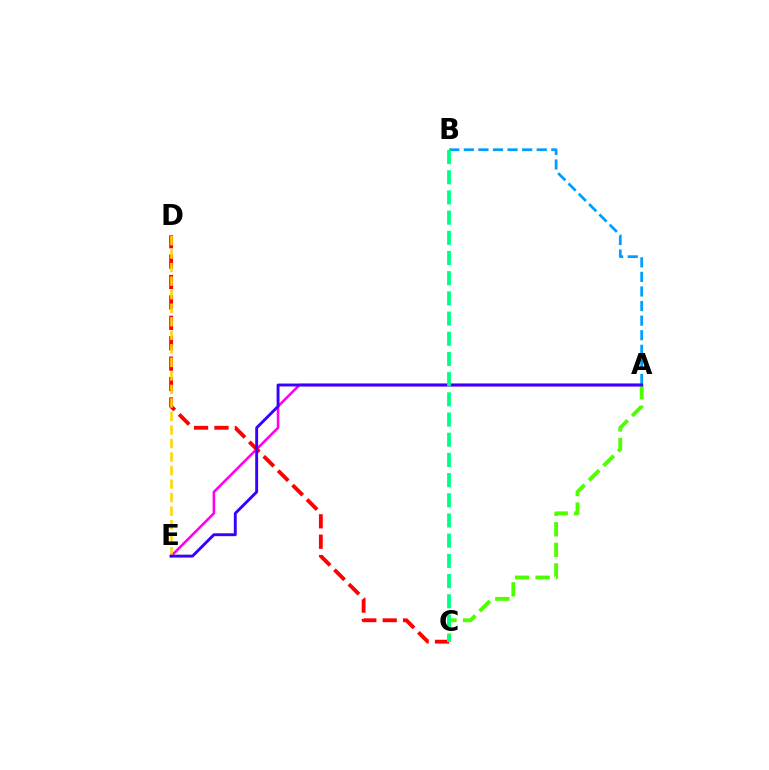{('A', 'B'): [{'color': '#009eff', 'line_style': 'dashed', 'thickness': 1.98}], ('A', 'E'): [{'color': '#ff00ed', 'line_style': 'solid', 'thickness': 1.85}, {'color': '#3700ff', 'line_style': 'solid', 'thickness': 2.08}], ('C', 'D'): [{'color': '#ff0000', 'line_style': 'dashed', 'thickness': 2.77}], ('A', 'C'): [{'color': '#4fff00', 'line_style': 'dashed', 'thickness': 2.79}], ('D', 'E'): [{'color': '#ffd500', 'line_style': 'dashed', 'thickness': 1.84}], ('B', 'C'): [{'color': '#00ff86', 'line_style': 'dashed', 'thickness': 2.74}]}